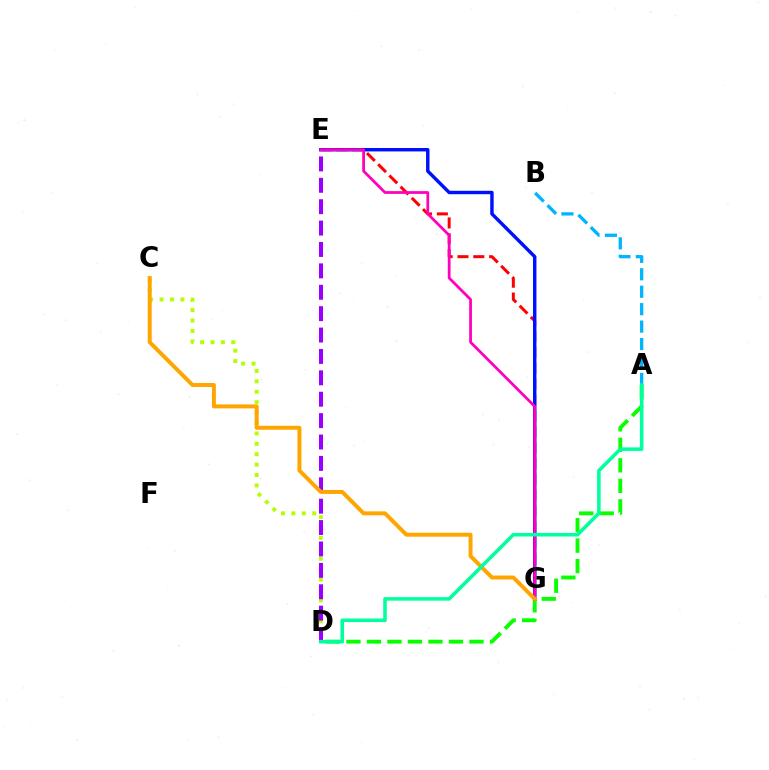{('E', 'G'): [{'color': '#ff0000', 'line_style': 'dashed', 'thickness': 2.15}, {'color': '#0010ff', 'line_style': 'solid', 'thickness': 2.47}, {'color': '#ff00bd', 'line_style': 'solid', 'thickness': 1.99}], ('A', 'D'): [{'color': '#08ff00', 'line_style': 'dashed', 'thickness': 2.79}, {'color': '#00ff9d', 'line_style': 'solid', 'thickness': 2.55}], ('C', 'D'): [{'color': '#b3ff00', 'line_style': 'dotted', 'thickness': 2.83}], ('D', 'E'): [{'color': '#9b00ff', 'line_style': 'dashed', 'thickness': 2.91}], ('C', 'G'): [{'color': '#ffa500', 'line_style': 'solid', 'thickness': 2.85}], ('A', 'B'): [{'color': '#00b5ff', 'line_style': 'dashed', 'thickness': 2.37}]}